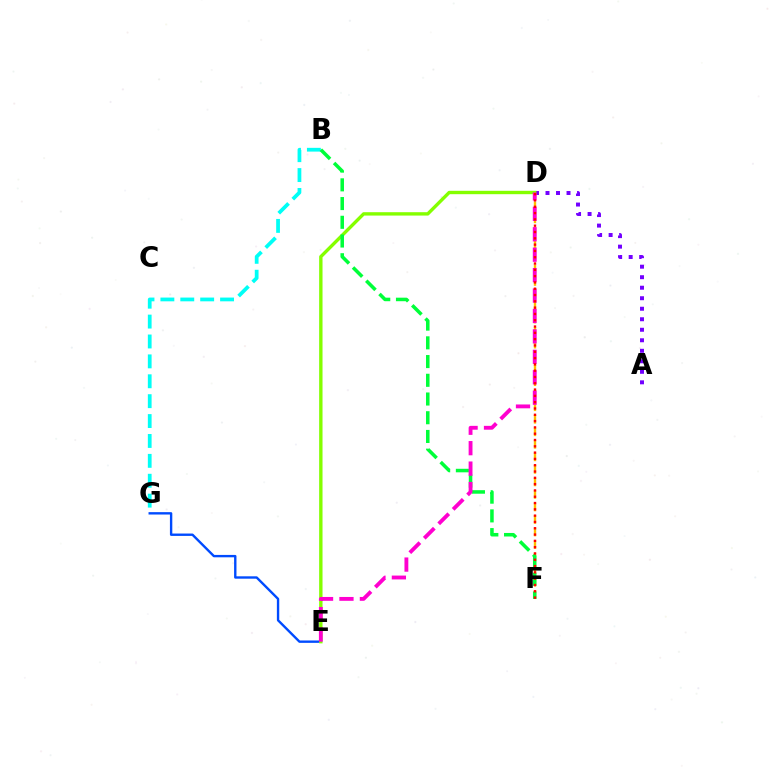{('E', 'G'): [{'color': '#004bff', 'line_style': 'solid', 'thickness': 1.71}], ('A', 'D'): [{'color': '#7200ff', 'line_style': 'dotted', 'thickness': 2.86}], ('D', 'F'): [{'color': '#ffbd00', 'line_style': 'dashed', 'thickness': 1.7}, {'color': '#ff0000', 'line_style': 'dotted', 'thickness': 1.71}], ('B', 'G'): [{'color': '#00fff6', 'line_style': 'dashed', 'thickness': 2.7}], ('D', 'E'): [{'color': '#84ff00', 'line_style': 'solid', 'thickness': 2.43}, {'color': '#ff00cf', 'line_style': 'dashed', 'thickness': 2.77}], ('B', 'F'): [{'color': '#00ff39', 'line_style': 'dashed', 'thickness': 2.54}]}